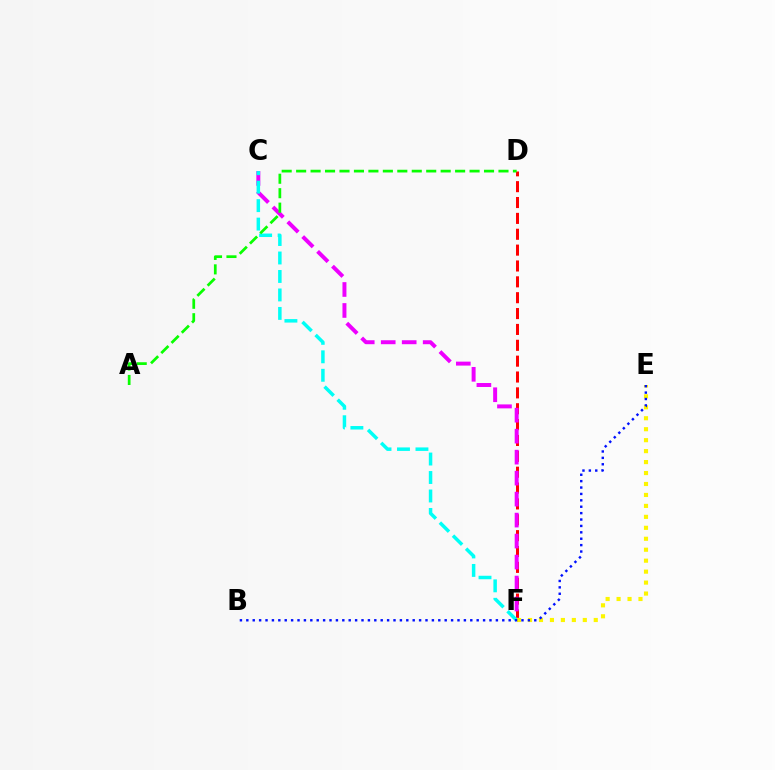{('D', 'F'): [{'color': '#ff0000', 'line_style': 'dashed', 'thickness': 2.15}], ('C', 'F'): [{'color': '#ee00ff', 'line_style': 'dashed', 'thickness': 2.85}, {'color': '#00fff6', 'line_style': 'dashed', 'thickness': 2.51}], ('E', 'F'): [{'color': '#fcf500', 'line_style': 'dotted', 'thickness': 2.98}], ('A', 'D'): [{'color': '#08ff00', 'line_style': 'dashed', 'thickness': 1.96}], ('B', 'E'): [{'color': '#0010ff', 'line_style': 'dotted', 'thickness': 1.74}]}